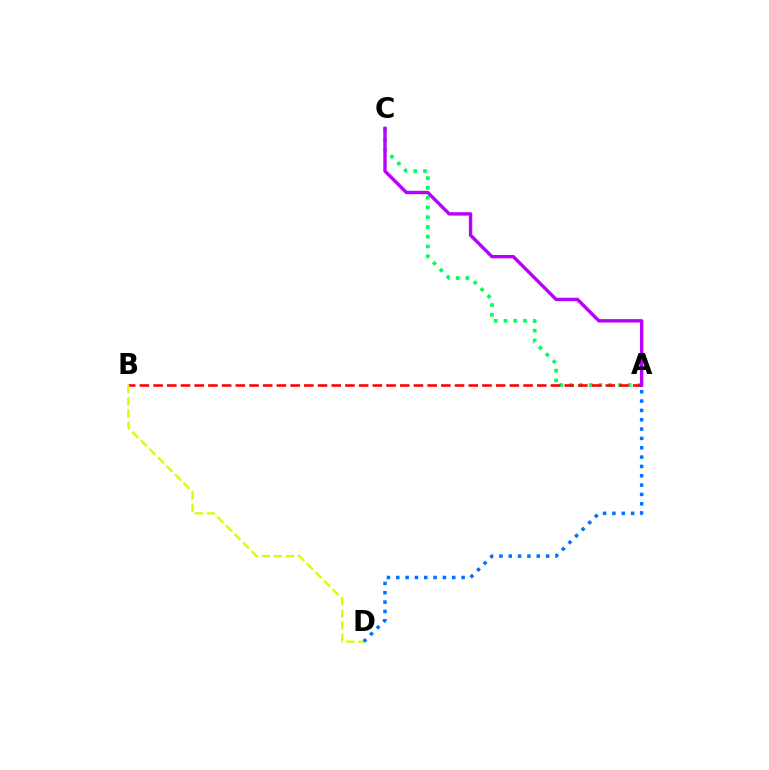{('A', 'D'): [{'color': '#0074ff', 'line_style': 'dotted', 'thickness': 2.54}], ('A', 'C'): [{'color': '#00ff5c', 'line_style': 'dotted', 'thickness': 2.65}, {'color': '#b900ff', 'line_style': 'solid', 'thickness': 2.45}], ('A', 'B'): [{'color': '#ff0000', 'line_style': 'dashed', 'thickness': 1.86}], ('B', 'D'): [{'color': '#d1ff00', 'line_style': 'dashed', 'thickness': 1.64}]}